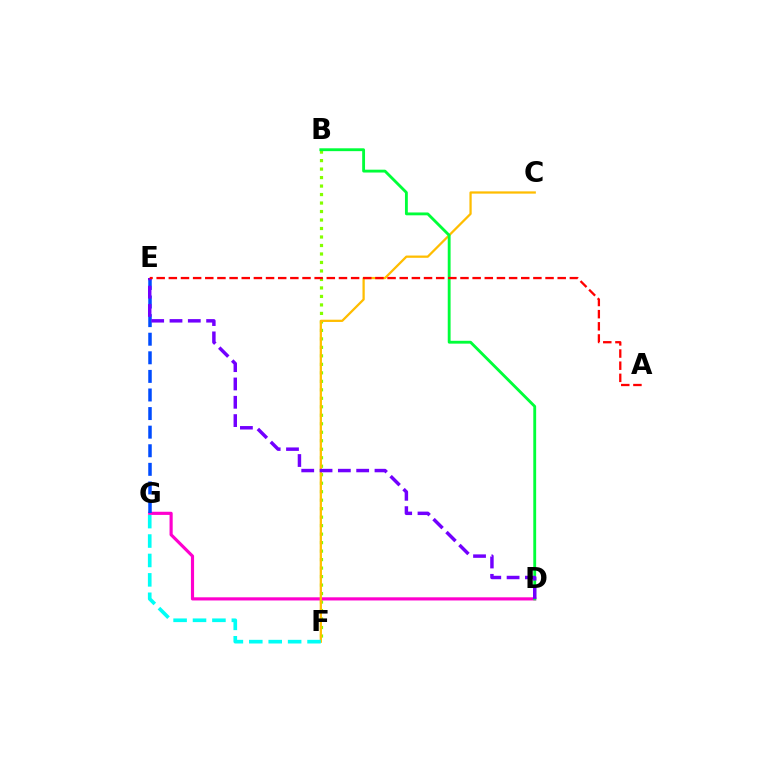{('B', 'F'): [{'color': '#84ff00', 'line_style': 'dotted', 'thickness': 2.31}], ('D', 'G'): [{'color': '#ff00cf', 'line_style': 'solid', 'thickness': 2.27}], ('C', 'F'): [{'color': '#ffbd00', 'line_style': 'solid', 'thickness': 1.63}], ('B', 'D'): [{'color': '#00ff39', 'line_style': 'solid', 'thickness': 2.05}], ('E', 'G'): [{'color': '#004bff', 'line_style': 'dashed', 'thickness': 2.53}], ('D', 'E'): [{'color': '#7200ff', 'line_style': 'dashed', 'thickness': 2.49}], ('A', 'E'): [{'color': '#ff0000', 'line_style': 'dashed', 'thickness': 1.65}], ('F', 'G'): [{'color': '#00fff6', 'line_style': 'dashed', 'thickness': 2.64}]}